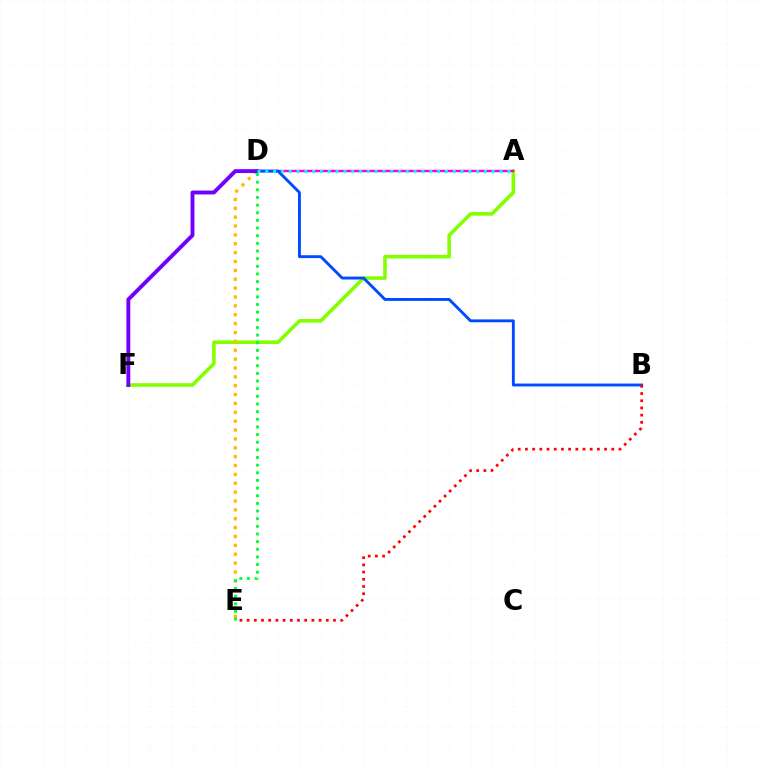{('A', 'F'): [{'color': '#84ff00', 'line_style': 'solid', 'thickness': 2.59}], ('A', 'D'): [{'color': '#ff00cf', 'line_style': 'solid', 'thickness': 1.76}, {'color': '#00fff6', 'line_style': 'dotted', 'thickness': 2.12}], ('D', 'E'): [{'color': '#ffbd00', 'line_style': 'dotted', 'thickness': 2.41}, {'color': '#00ff39', 'line_style': 'dotted', 'thickness': 2.08}], ('B', 'D'): [{'color': '#004bff', 'line_style': 'solid', 'thickness': 2.08}], ('D', 'F'): [{'color': '#7200ff', 'line_style': 'solid', 'thickness': 2.8}], ('B', 'E'): [{'color': '#ff0000', 'line_style': 'dotted', 'thickness': 1.96}]}